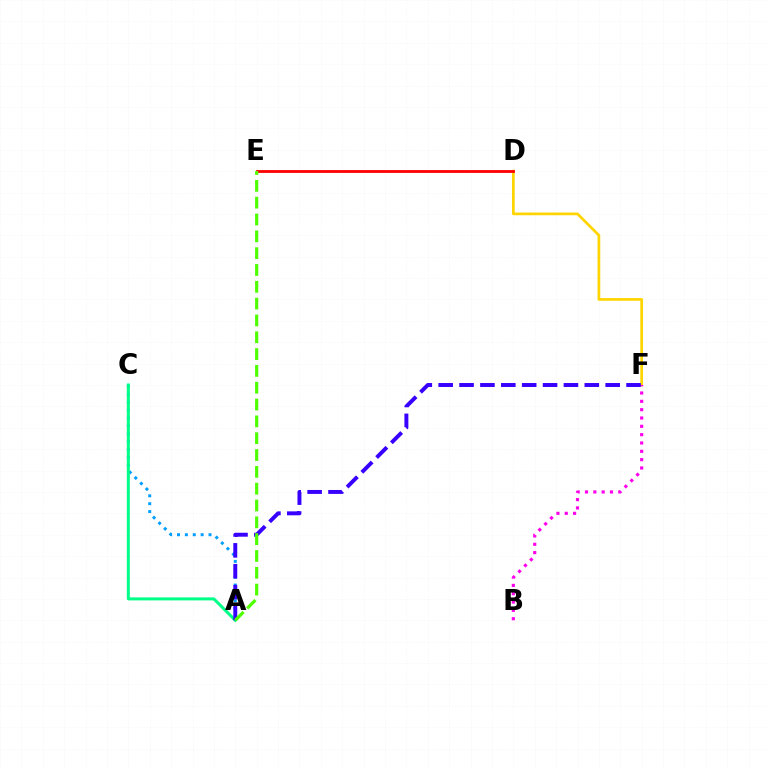{('A', 'C'): [{'color': '#009eff', 'line_style': 'dotted', 'thickness': 2.14}, {'color': '#00ff86', 'line_style': 'solid', 'thickness': 2.17}], ('D', 'F'): [{'color': '#ffd500', 'line_style': 'solid', 'thickness': 1.95}], ('D', 'E'): [{'color': '#ff0000', 'line_style': 'solid', 'thickness': 2.03}], ('B', 'F'): [{'color': '#ff00ed', 'line_style': 'dotted', 'thickness': 2.26}], ('A', 'F'): [{'color': '#3700ff', 'line_style': 'dashed', 'thickness': 2.84}], ('A', 'E'): [{'color': '#4fff00', 'line_style': 'dashed', 'thickness': 2.29}]}